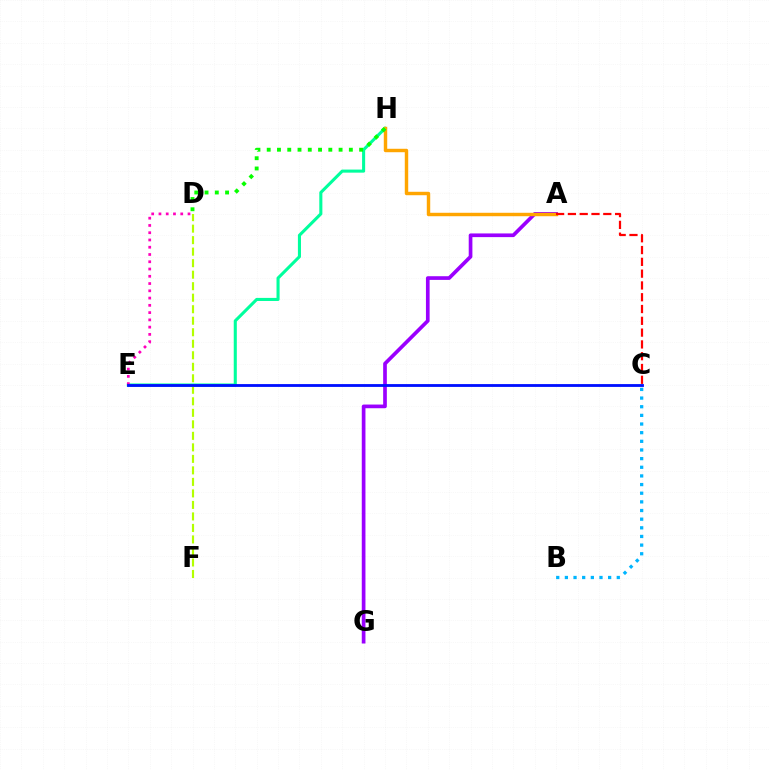{('E', 'H'): [{'color': '#00ff9d', 'line_style': 'solid', 'thickness': 2.22}], ('A', 'G'): [{'color': '#9b00ff', 'line_style': 'solid', 'thickness': 2.65}], ('D', 'F'): [{'color': '#b3ff00', 'line_style': 'dashed', 'thickness': 1.56}], ('B', 'C'): [{'color': '#00b5ff', 'line_style': 'dotted', 'thickness': 2.35}], ('D', 'E'): [{'color': '#ff00bd', 'line_style': 'dotted', 'thickness': 1.97}], ('A', 'H'): [{'color': '#ffa500', 'line_style': 'solid', 'thickness': 2.47}], ('D', 'H'): [{'color': '#08ff00', 'line_style': 'dotted', 'thickness': 2.79}], ('C', 'E'): [{'color': '#0010ff', 'line_style': 'solid', 'thickness': 2.03}], ('A', 'C'): [{'color': '#ff0000', 'line_style': 'dashed', 'thickness': 1.6}]}